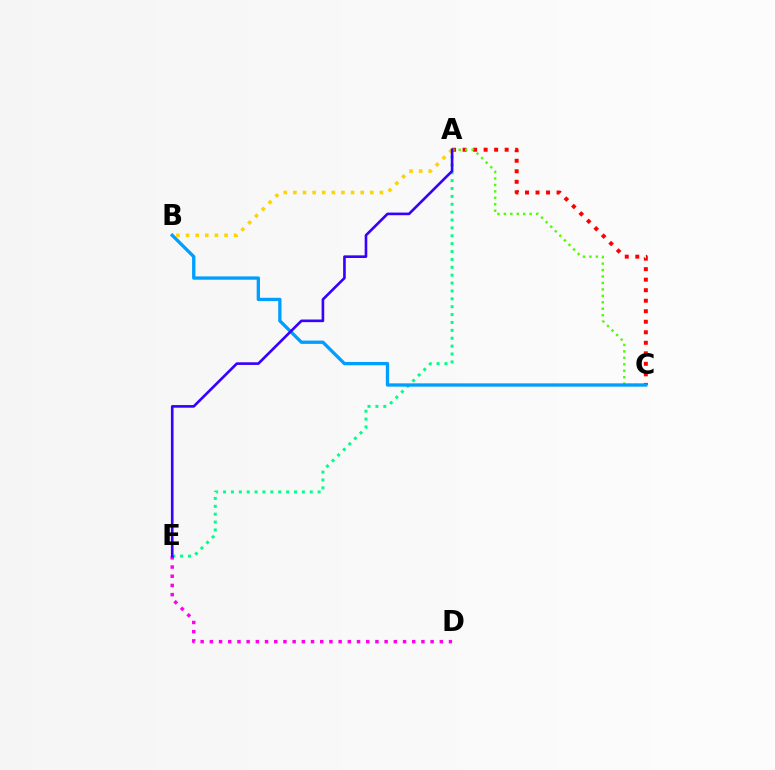{('A', 'C'): [{'color': '#ff0000', 'line_style': 'dotted', 'thickness': 2.86}, {'color': '#4fff00', 'line_style': 'dotted', 'thickness': 1.75}], ('A', 'E'): [{'color': '#00ff86', 'line_style': 'dotted', 'thickness': 2.14}, {'color': '#3700ff', 'line_style': 'solid', 'thickness': 1.9}], ('D', 'E'): [{'color': '#ff00ed', 'line_style': 'dotted', 'thickness': 2.5}], ('B', 'C'): [{'color': '#009eff', 'line_style': 'solid', 'thickness': 2.38}], ('A', 'B'): [{'color': '#ffd500', 'line_style': 'dotted', 'thickness': 2.61}]}